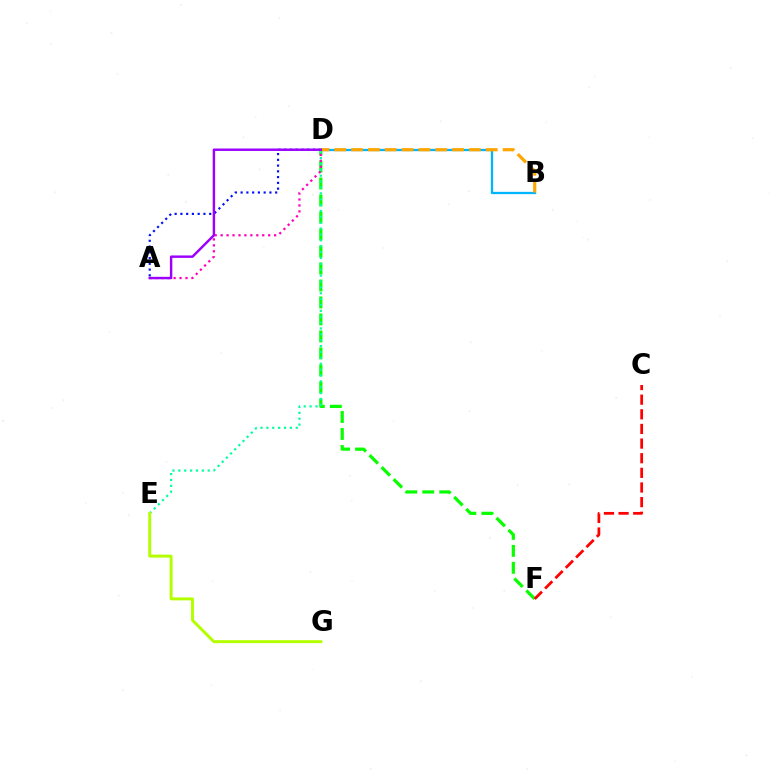{('A', 'D'): [{'color': '#0010ff', 'line_style': 'dotted', 'thickness': 1.56}, {'color': '#ff00bd', 'line_style': 'dotted', 'thickness': 1.61}, {'color': '#9b00ff', 'line_style': 'solid', 'thickness': 1.75}], ('D', 'F'): [{'color': '#08ff00', 'line_style': 'dashed', 'thickness': 2.31}], ('D', 'E'): [{'color': '#00ff9d', 'line_style': 'dotted', 'thickness': 1.6}], ('B', 'D'): [{'color': '#00b5ff', 'line_style': 'solid', 'thickness': 1.65}, {'color': '#ffa500', 'line_style': 'dashed', 'thickness': 2.29}], ('E', 'G'): [{'color': '#b3ff00', 'line_style': 'solid', 'thickness': 2.12}], ('C', 'F'): [{'color': '#ff0000', 'line_style': 'dashed', 'thickness': 1.99}]}